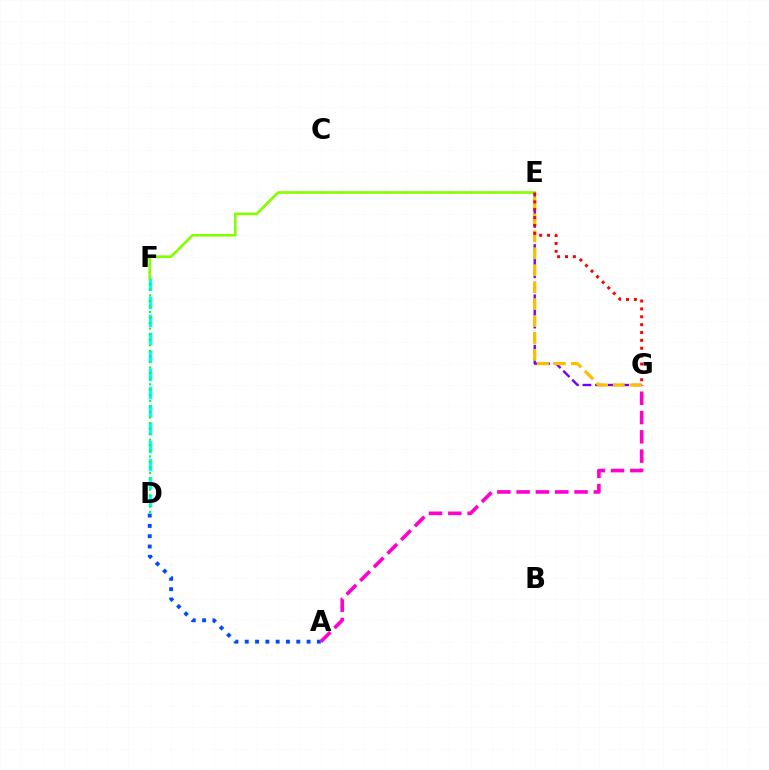{('A', 'D'): [{'color': '#004bff', 'line_style': 'dotted', 'thickness': 2.8}], ('A', 'G'): [{'color': '#ff00cf', 'line_style': 'dashed', 'thickness': 2.62}], ('E', 'G'): [{'color': '#7200ff', 'line_style': 'dashed', 'thickness': 1.71}, {'color': '#ffbd00', 'line_style': 'dashed', 'thickness': 2.3}, {'color': '#ff0000', 'line_style': 'dotted', 'thickness': 2.14}], ('D', 'F'): [{'color': '#00fff6', 'line_style': 'dashed', 'thickness': 2.45}, {'color': '#00ff39', 'line_style': 'dotted', 'thickness': 1.51}], ('E', 'F'): [{'color': '#84ff00', 'line_style': 'solid', 'thickness': 1.91}]}